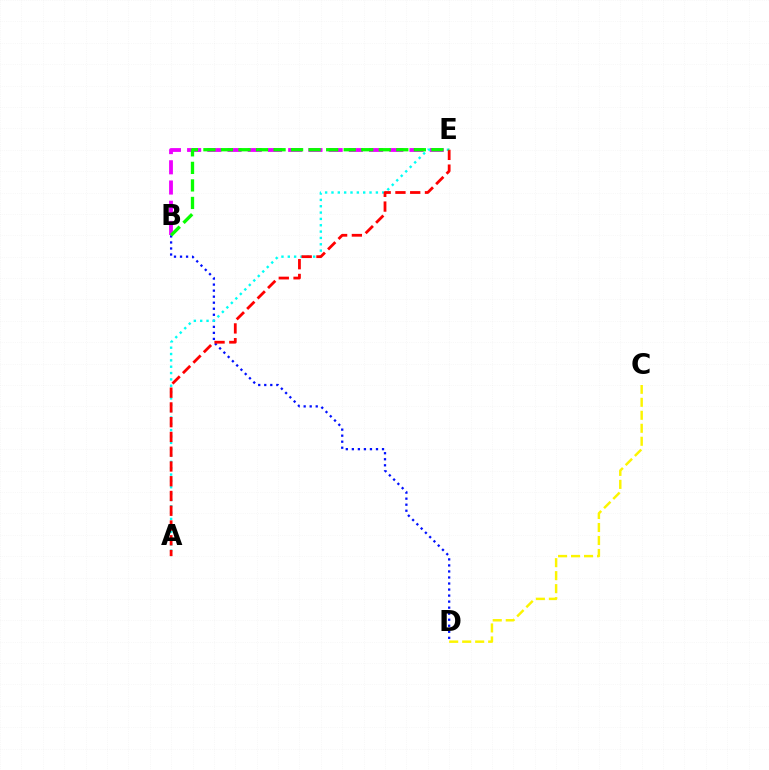{('B', 'E'): [{'color': '#ee00ff', 'line_style': 'dashed', 'thickness': 2.75}, {'color': '#08ff00', 'line_style': 'dashed', 'thickness': 2.38}], ('B', 'D'): [{'color': '#0010ff', 'line_style': 'dotted', 'thickness': 1.64}], ('C', 'D'): [{'color': '#fcf500', 'line_style': 'dashed', 'thickness': 1.76}], ('A', 'E'): [{'color': '#00fff6', 'line_style': 'dotted', 'thickness': 1.72}, {'color': '#ff0000', 'line_style': 'dashed', 'thickness': 2.01}]}